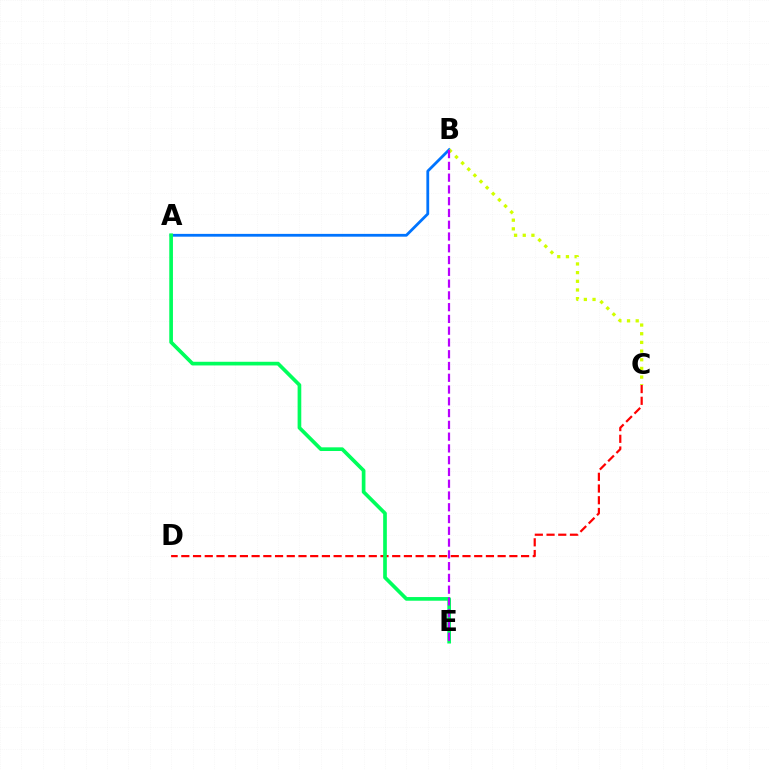{('A', 'B'): [{'color': '#0074ff', 'line_style': 'solid', 'thickness': 2.01}], ('C', 'D'): [{'color': '#ff0000', 'line_style': 'dashed', 'thickness': 1.59}], ('A', 'E'): [{'color': '#00ff5c', 'line_style': 'solid', 'thickness': 2.65}], ('B', 'C'): [{'color': '#d1ff00', 'line_style': 'dotted', 'thickness': 2.36}], ('B', 'E'): [{'color': '#b900ff', 'line_style': 'dashed', 'thickness': 1.6}]}